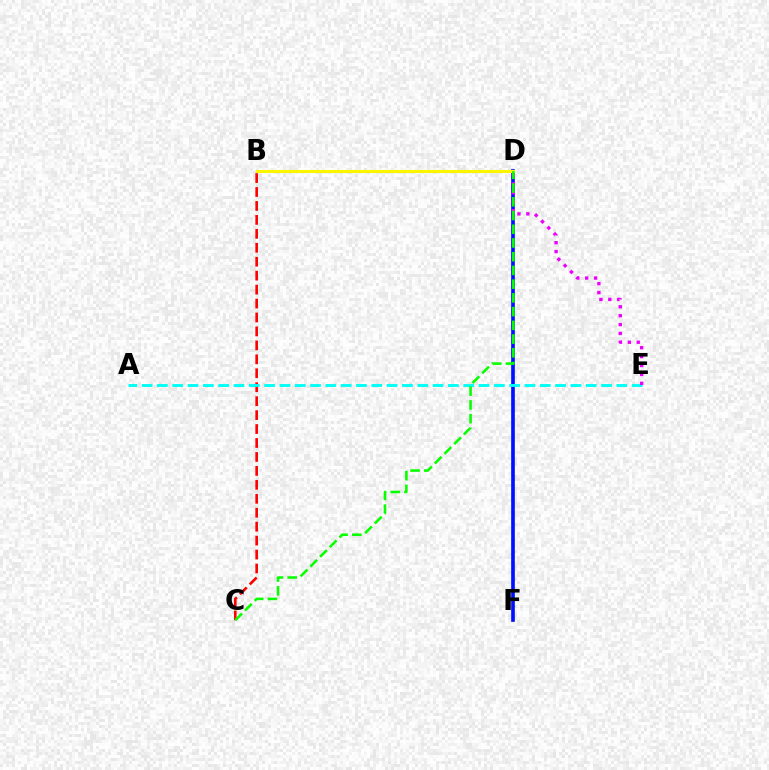{('D', 'F'): [{'color': '#0010ff', 'line_style': 'solid', 'thickness': 2.63}], ('B', 'C'): [{'color': '#ff0000', 'line_style': 'dashed', 'thickness': 1.89}], ('B', 'D'): [{'color': '#fcf500', 'line_style': 'solid', 'thickness': 2.23}], ('A', 'E'): [{'color': '#00fff6', 'line_style': 'dashed', 'thickness': 2.08}], ('D', 'E'): [{'color': '#ee00ff', 'line_style': 'dotted', 'thickness': 2.42}], ('C', 'D'): [{'color': '#08ff00', 'line_style': 'dashed', 'thickness': 1.86}]}